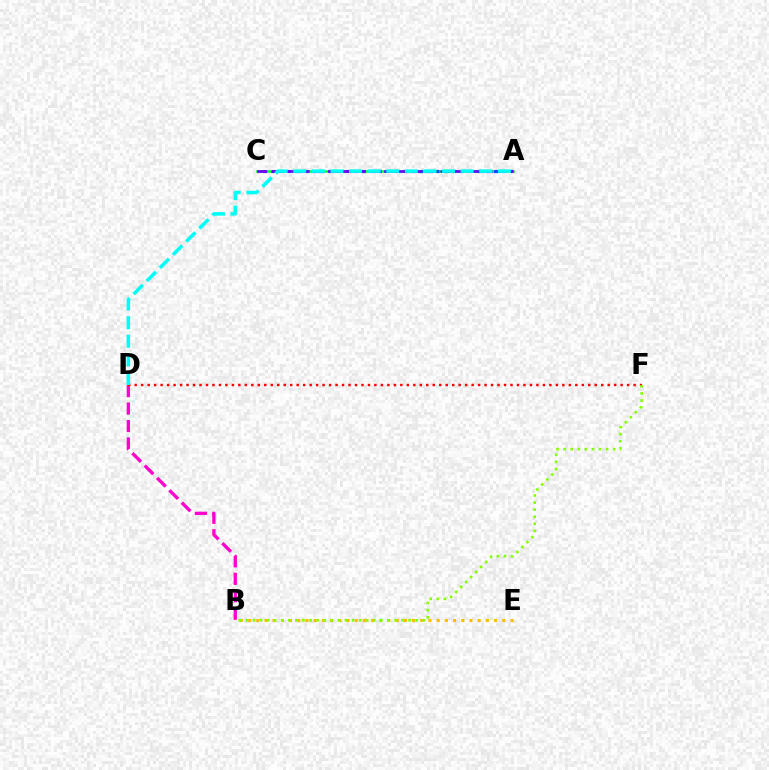{('B', 'E'): [{'color': '#ffbd00', 'line_style': 'dotted', 'thickness': 2.23}], ('A', 'C'): [{'color': '#00ff39', 'line_style': 'solid', 'thickness': 1.81}, {'color': '#004bff', 'line_style': 'dotted', 'thickness': 2.24}, {'color': '#7200ff', 'line_style': 'dashed', 'thickness': 1.91}], ('B', 'D'): [{'color': '#ff00cf', 'line_style': 'dashed', 'thickness': 2.37}], ('D', 'F'): [{'color': '#ff0000', 'line_style': 'dotted', 'thickness': 1.76}], ('A', 'D'): [{'color': '#00fff6', 'line_style': 'dashed', 'thickness': 2.53}], ('B', 'F'): [{'color': '#84ff00', 'line_style': 'dotted', 'thickness': 1.92}]}